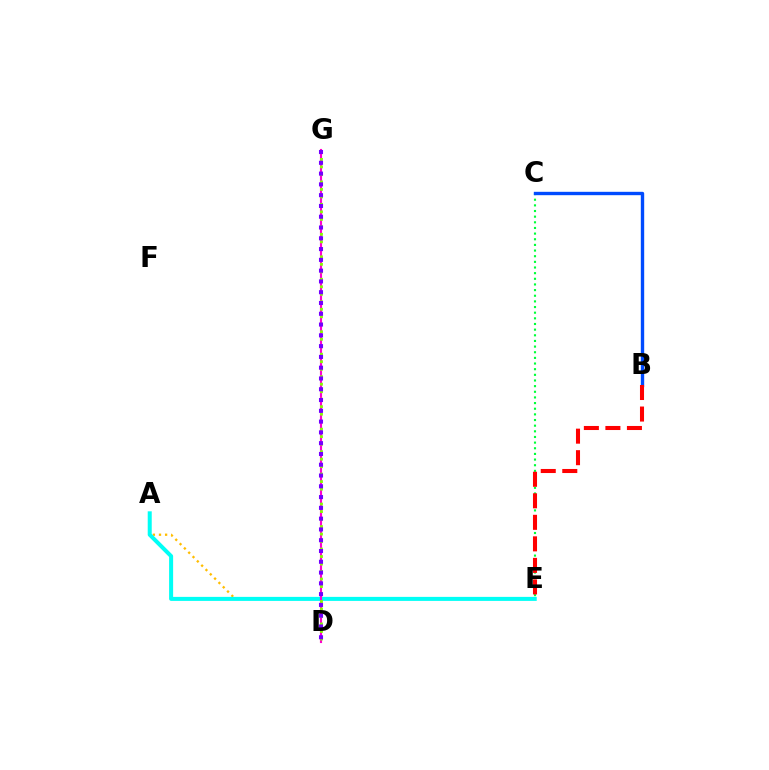{('A', 'E'): [{'color': '#ffbd00', 'line_style': 'dotted', 'thickness': 1.66}, {'color': '#00fff6', 'line_style': 'solid', 'thickness': 2.89}], ('D', 'G'): [{'color': '#ff00cf', 'line_style': 'solid', 'thickness': 1.54}, {'color': '#84ff00', 'line_style': 'dotted', 'thickness': 2.04}, {'color': '#7200ff', 'line_style': 'dotted', 'thickness': 2.93}], ('C', 'E'): [{'color': '#00ff39', 'line_style': 'dotted', 'thickness': 1.53}], ('B', 'C'): [{'color': '#004bff', 'line_style': 'solid', 'thickness': 2.43}], ('B', 'E'): [{'color': '#ff0000', 'line_style': 'dashed', 'thickness': 2.92}]}